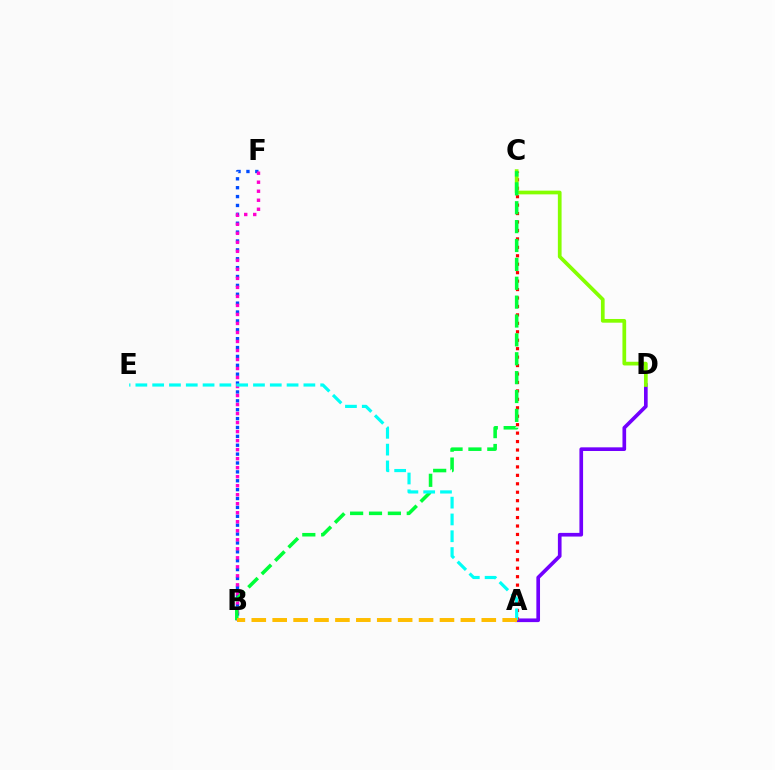{('B', 'F'): [{'color': '#004bff', 'line_style': 'dotted', 'thickness': 2.41}, {'color': '#ff00cf', 'line_style': 'dotted', 'thickness': 2.45}], ('A', 'D'): [{'color': '#7200ff', 'line_style': 'solid', 'thickness': 2.64}], ('A', 'C'): [{'color': '#ff0000', 'line_style': 'dotted', 'thickness': 2.29}], ('C', 'D'): [{'color': '#84ff00', 'line_style': 'solid', 'thickness': 2.68}], ('B', 'C'): [{'color': '#00ff39', 'line_style': 'dashed', 'thickness': 2.56}], ('A', 'E'): [{'color': '#00fff6', 'line_style': 'dashed', 'thickness': 2.28}], ('A', 'B'): [{'color': '#ffbd00', 'line_style': 'dashed', 'thickness': 2.84}]}